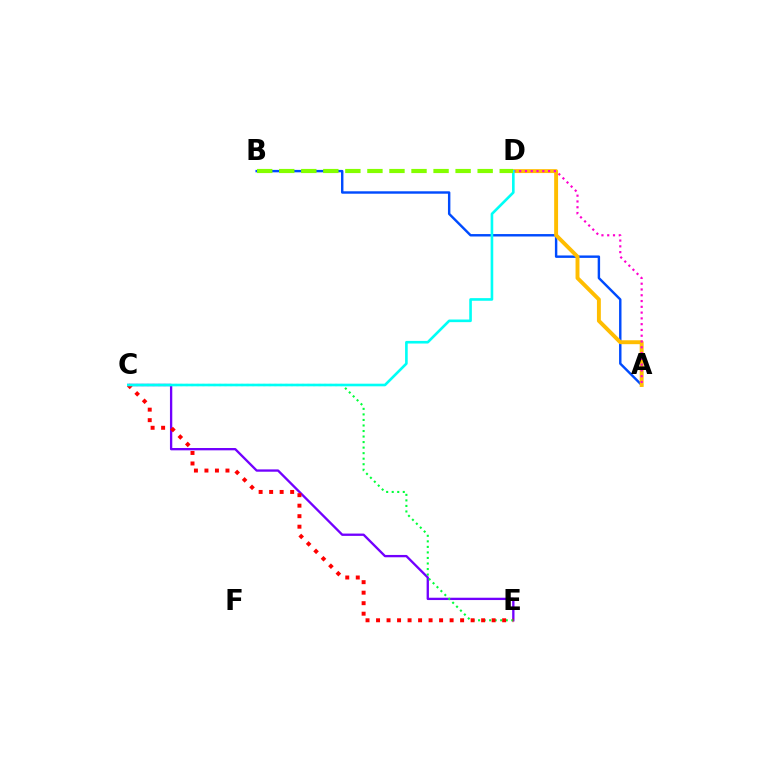{('A', 'B'): [{'color': '#004bff', 'line_style': 'solid', 'thickness': 1.75}], ('C', 'E'): [{'color': '#7200ff', 'line_style': 'solid', 'thickness': 1.67}, {'color': '#00ff39', 'line_style': 'dotted', 'thickness': 1.5}, {'color': '#ff0000', 'line_style': 'dotted', 'thickness': 2.86}], ('A', 'D'): [{'color': '#ffbd00', 'line_style': 'solid', 'thickness': 2.82}, {'color': '#ff00cf', 'line_style': 'dotted', 'thickness': 1.57}], ('C', 'D'): [{'color': '#00fff6', 'line_style': 'solid', 'thickness': 1.89}], ('B', 'D'): [{'color': '#84ff00', 'line_style': 'dashed', 'thickness': 3.0}]}